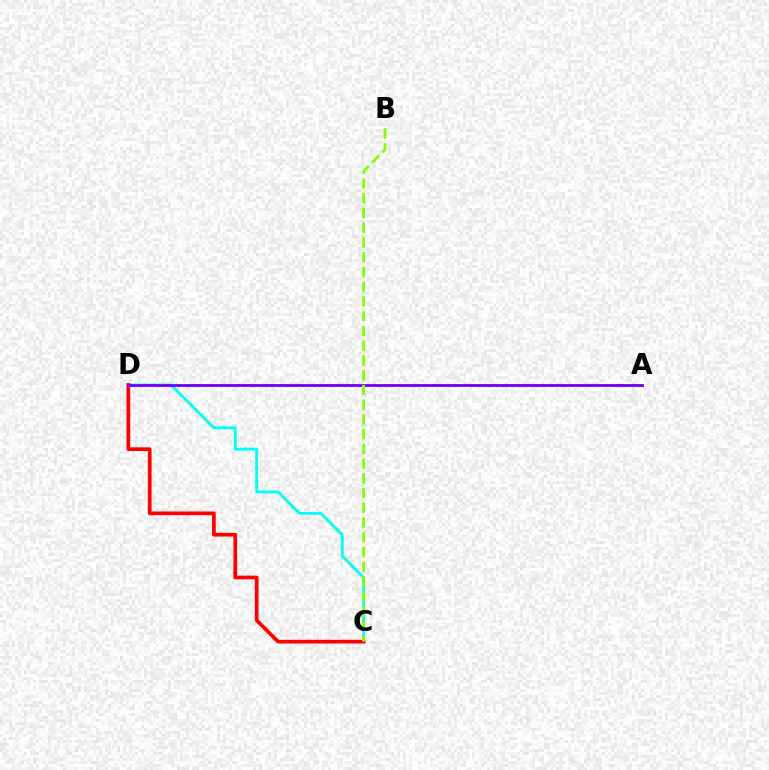{('C', 'D'): [{'color': '#00fff6', 'line_style': 'solid', 'thickness': 2.05}, {'color': '#ff0000', 'line_style': 'solid', 'thickness': 2.67}], ('A', 'D'): [{'color': '#7200ff', 'line_style': 'solid', 'thickness': 2.05}], ('B', 'C'): [{'color': '#84ff00', 'line_style': 'dashed', 'thickness': 2.0}]}